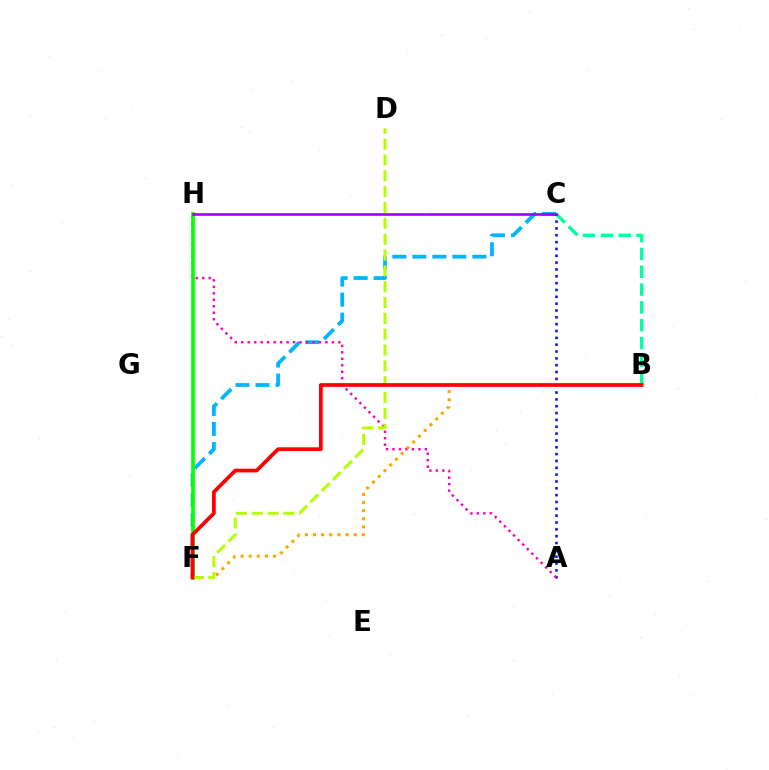{('B', 'C'): [{'color': '#00ff9d', 'line_style': 'dashed', 'thickness': 2.42}], ('C', 'F'): [{'color': '#00b5ff', 'line_style': 'dashed', 'thickness': 2.72}], ('A', 'C'): [{'color': '#0010ff', 'line_style': 'dotted', 'thickness': 1.86}], ('A', 'H'): [{'color': '#ff00bd', 'line_style': 'dotted', 'thickness': 1.76}], ('B', 'F'): [{'color': '#ffa500', 'line_style': 'dotted', 'thickness': 2.21}, {'color': '#ff0000', 'line_style': 'solid', 'thickness': 2.68}], ('F', 'H'): [{'color': '#08ff00', 'line_style': 'solid', 'thickness': 2.65}], ('D', 'F'): [{'color': '#b3ff00', 'line_style': 'dashed', 'thickness': 2.15}], ('C', 'H'): [{'color': '#9b00ff', 'line_style': 'solid', 'thickness': 1.87}]}